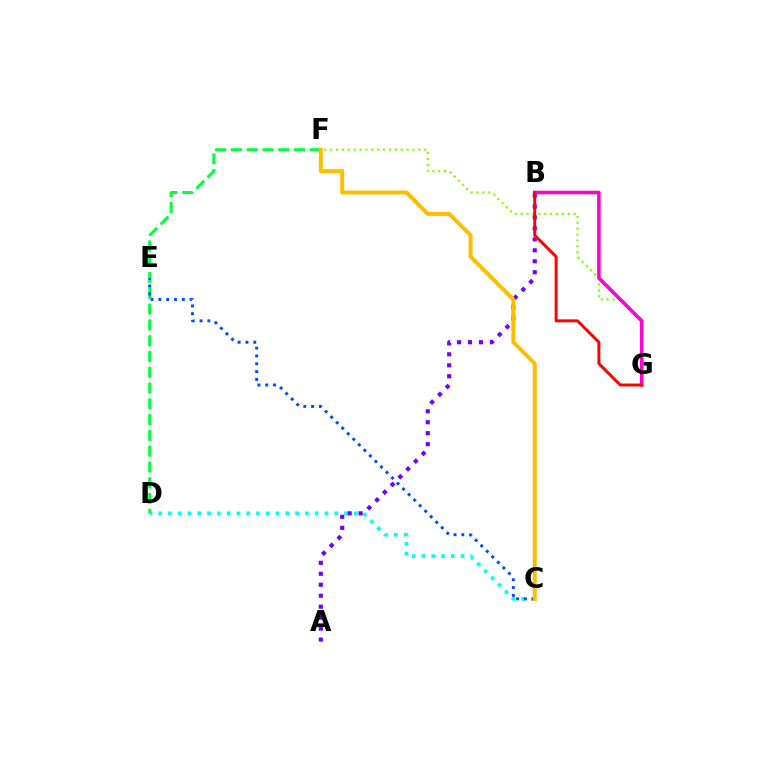{('C', 'D'): [{'color': '#00fff6', 'line_style': 'dotted', 'thickness': 2.66}], ('F', 'G'): [{'color': '#84ff00', 'line_style': 'dotted', 'thickness': 1.6}], ('A', 'B'): [{'color': '#7200ff', 'line_style': 'dotted', 'thickness': 2.98}], ('D', 'F'): [{'color': '#00ff39', 'line_style': 'dashed', 'thickness': 2.14}], ('C', 'E'): [{'color': '#004bff', 'line_style': 'dotted', 'thickness': 2.13}], ('B', 'G'): [{'color': '#ff00cf', 'line_style': 'solid', 'thickness': 2.56}, {'color': '#ff0000', 'line_style': 'solid', 'thickness': 2.12}], ('C', 'F'): [{'color': '#ffbd00', 'line_style': 'solid', 'thickness': 2.87}]}